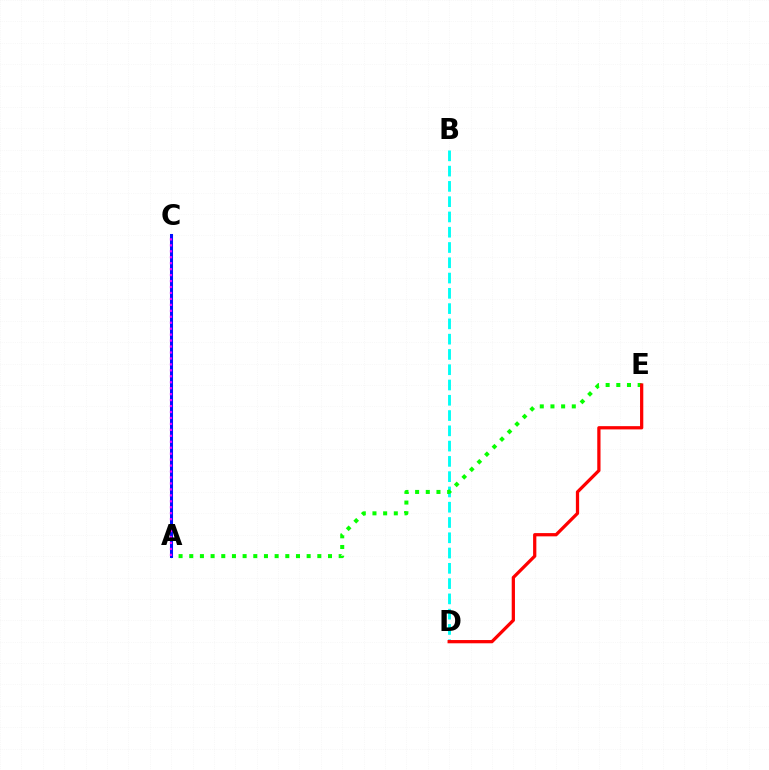{('B', 'D'): [{'color': '#00fff6', 'line_style': 'dashed', 'thickness': 2.08}], ('A', 'C'): [{'color': '#fcf500', 'line_style': 'dotted', 'thickness': 1.95}, {'color': '#0010ff', 'line_style': 'solid', 'thickness': 2.2}, {'color': '#ee00ff', 'line_style': 'dotted', 'thickness': 1.62}], ('A', 'E'): [{'color': '#08ff00', 'line_style': 'dotted', 'thickness': 2.9}], ('D', 'E'): [{'color': '#ff0000', 'line_style': 'solid', 'thickness': 2.34}]}